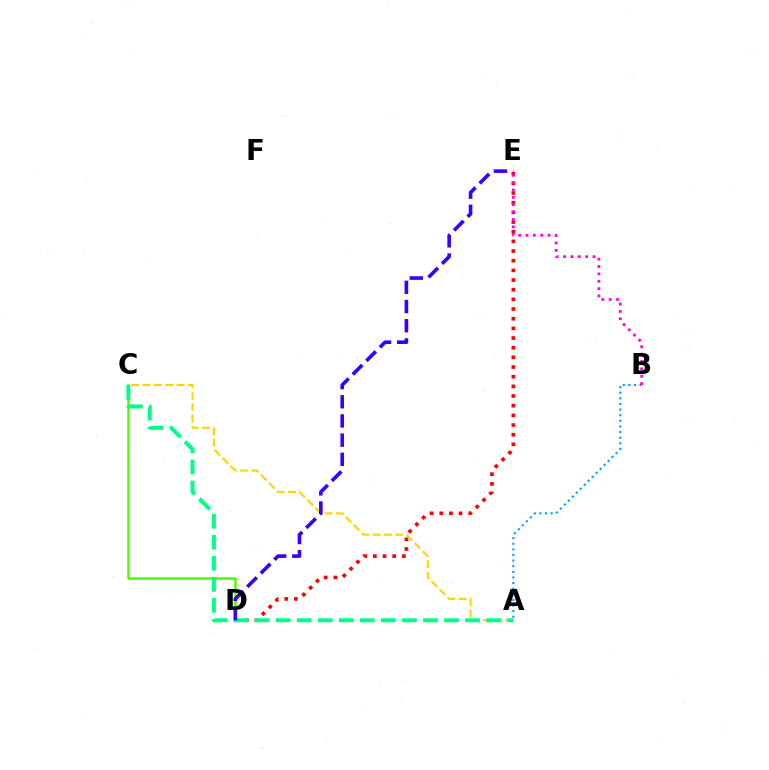{('A', 'B'): [{'color': '#009eff', 'line_style': 'dotted', 'thickness': 1.53}], ('C', 'D'): [{'color': '#4fff00', 'line_style': 'solid', 'thickness': 1.8}], ('D', 'E'): [{'color': '#ff0000', 'line_style': 'dotted', 'thickness': 2.63}, {'color': '#3700ff', 'line_style': 'dashed', 'thickness': 2.61}], ('B', 'E'): [{'color': '#ff00ed', 'line_style': 'dotted', 'thickness': 2.0}], ('A', 'C'): [{'color': '#ffd500', 'line_style': 'dashed', 'thickness': 1.54}, {'color': '#00ff86', 'line_style': 'dashed', 'thickness': 2.86}]}